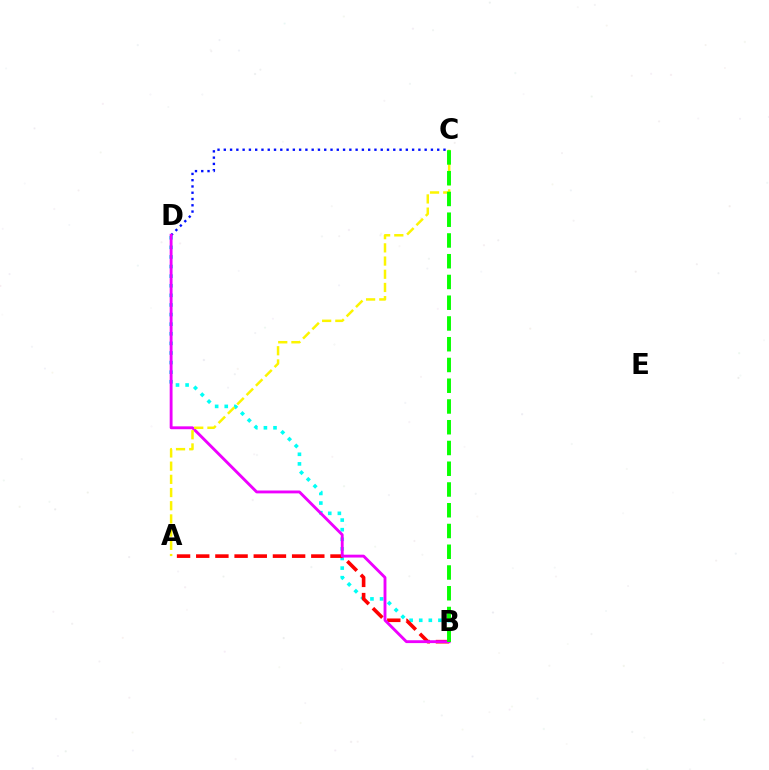{('B', 'D'): [{'color': '#00fff6', 'line_style': 'dotted', 'thickness': 2.61}, {'color': '#ee00ff', 'line_style': 'solid', 'thickness': 2.06}], ('C', 'D'): [{'color': '#0010ff', 'line_style': 'dotted', 'thickness': 1.71}], ('A', 'B'): [{'color': '#ff0000', 'line_style': 'dashed', 'thickness': 2.61}], ('A', 'C'): [{'color': '#fcf500', 'line_style': 'dashed', 'thickness': 1.79}], ('B', 'C'): [{'color': '#08ff00', 'line_style': 'dashed', 'thickness': 2.82}]}